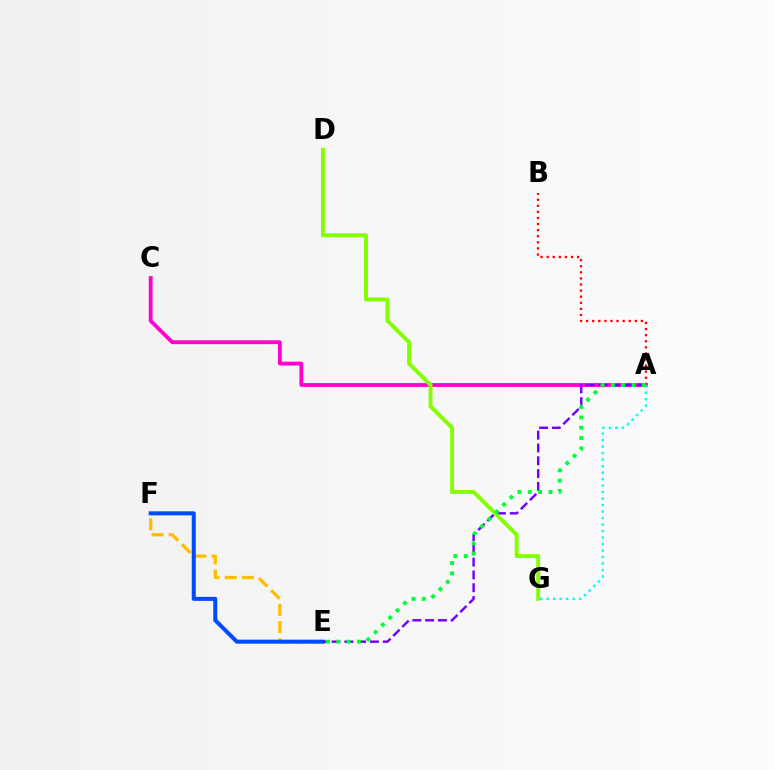{('A', 'C'): [{'color': '#ff00cf', 'line_style': 'solid', 'thickness': 2.75}], ('A', 'B'): [{'color': '#ff0000', 'line_style': 'dotted', 'thickness': 1.65}], ('E', 'F'): [{'color': '#ffbd00', 'line_style': 'dashed', 'thickness': 2.34}, {'color': '#004bff', 'line_style': 'solid', 'thickness': 2.9}], ('A', 'E'): [{'color': '#7200ff', 'line_style': 'dashed', 'thickness': 1.74}, {'color': '#00ff39', 'line_style': 'dotted', 'thickness': 2.8}], ('D', 'G'): [{'color': '#84ff00', 'line_style': 'solid', 'thickness': 2.81}], ('A', 'G'): [{'color': '#00fff6', 'line_style': 'dotted', 'thickness': 1.76}]}